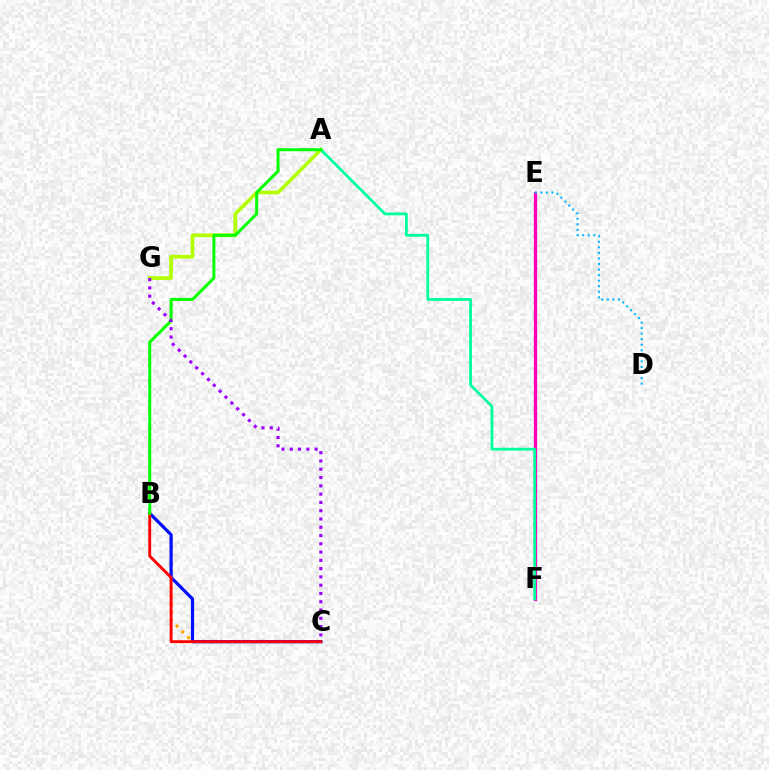{('B', 'C'): [{'color': '#ffa500', 'line_style': 'dotted', 'thickness': 2.22}, {'color': '#0010ff', 'line_style': 'solid', 'thickness': 2.29}, {'color': '#ff0000', 'line_style': 'solid', 'thickness': 2.06}], ('A', 'G'): [{'color': '#b3ff00', 'line_style': 'solid', 'thickness': 2.66}], ('E', 'F'): [{'color': '#ff00bd', 'line_style': 'solid', 'thickness': 2.38}], ('A', 'F'): [{'color': '#00ff9d', 'line_style': 'solid', 'thickness': 2.01}], ('D', 'E'): [{'color': '#00b5ff', 'line_style': 'dotted', 'thickness': 1.51}], ('A', 'B'): [{'color': '#08ff00', 'line_style': 'solid', 'thickness': 2.17}], ('C', 'G'): [{'color': '#9b00ff', 'line_style': 'dotted', 'thickness': 2.25}]}